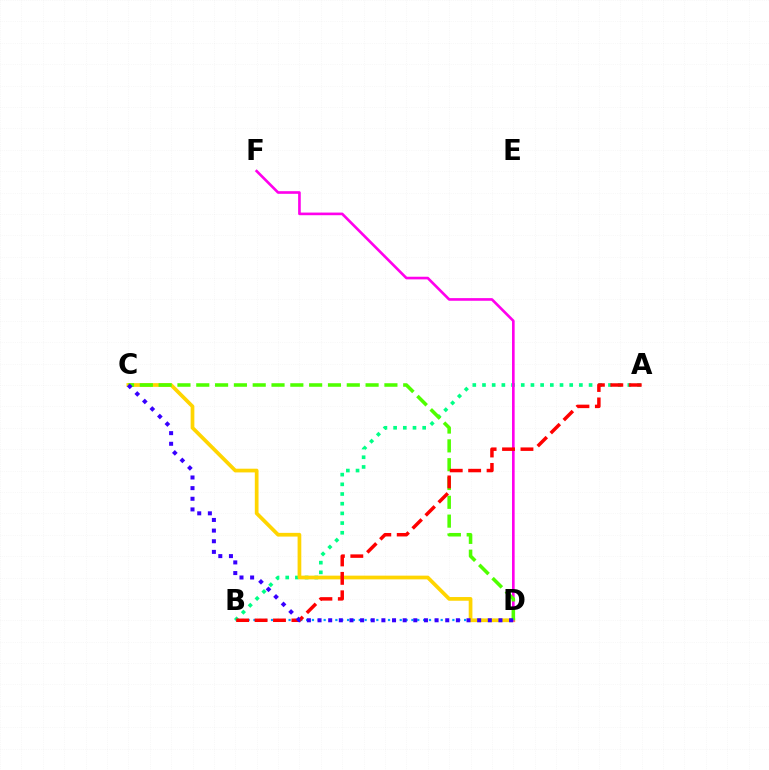{('B', 'D'): [{'color': '#009eff', 'line_style': 'dotted', 'thickness': 1.59}], ('A', 'B'): [{'color': '#00ff86', 'line_style': 'dotted', 'thickness': 2.63}, {'color': '#ff0000', 'line_style': 'dashed', 'thickness': 2.5}], ('C', 'D'): [{'color': '#ffd500', 'line_style': 'solid', 'thickness': 2.68}, {'color': '#4fff00', 'line_style': 'dashed', 'thickness': 2.56}, {'color': '#3700ff', 'line_style': 'dotted', 'thickness': 2.89}], ('D', 'F'): [{'color': '#ff00ed', 'line_style': 'solid', 'thickness': 1.9}]}